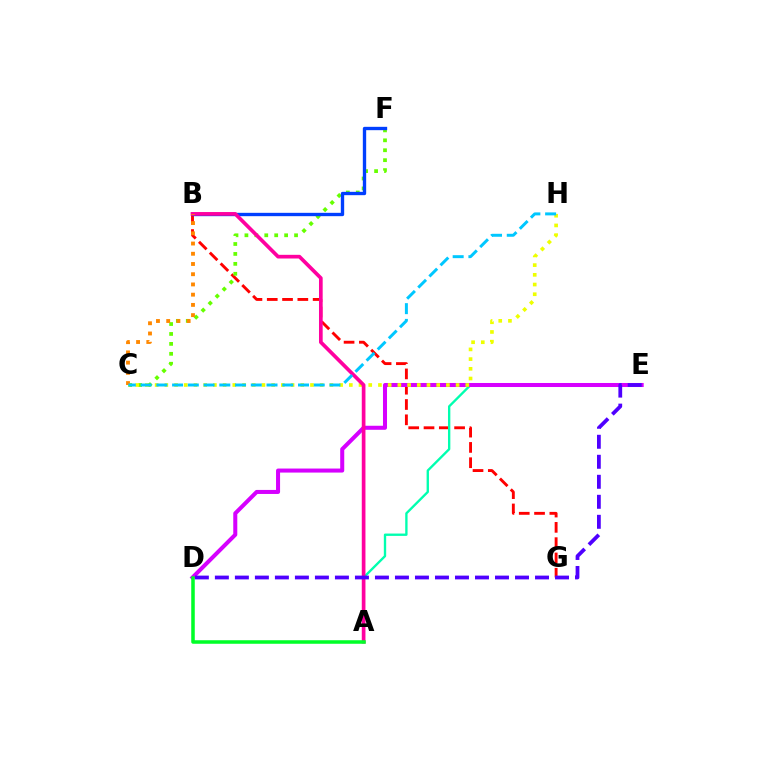{('B', 'G'): [{'color': '#ff0000', 'line_style': 'dashed', 'thickness': 2.08}], ('A', 'E'): [{'color': '#00ffaf', 'line_style': 'solid', 'thickness': 1.69}], ('C', 'F'): [{'color': '#66ff00', 'line_style': 'dotted', 'thickness': 2.7}], ('D', 'E'): [{'color': '#d600ff', 'line_style': 'solid', 'thickness': 2.9}, {'color': '#4f00ff', 'line_style': 'dashed', 'thickness': 2.72}], ('B', 'F'): [{'color': '#003fff', 'line_style': 'solid', 'thickness': 2.41}], ('C', 'H'): [{'color': '#eeff00', 'line_style': 'dotted', 'thickness': 2.64}, {'color': '#00c7ff', 'line_style': 'dashed', 'thickness': 2.14}], ('A', 'B'): [{'color': '#ff00a0', 'line_style': 'solid', 'thickness': 2.65}], ('A', 'D'): [{'color': '#00ff27', 'line_style': 'solid', 'thickness': 2.54}], ('B', 'C'): [{'color': '#ff8800', 'line_style': 'dotted', 'thickness': 2.78}]}